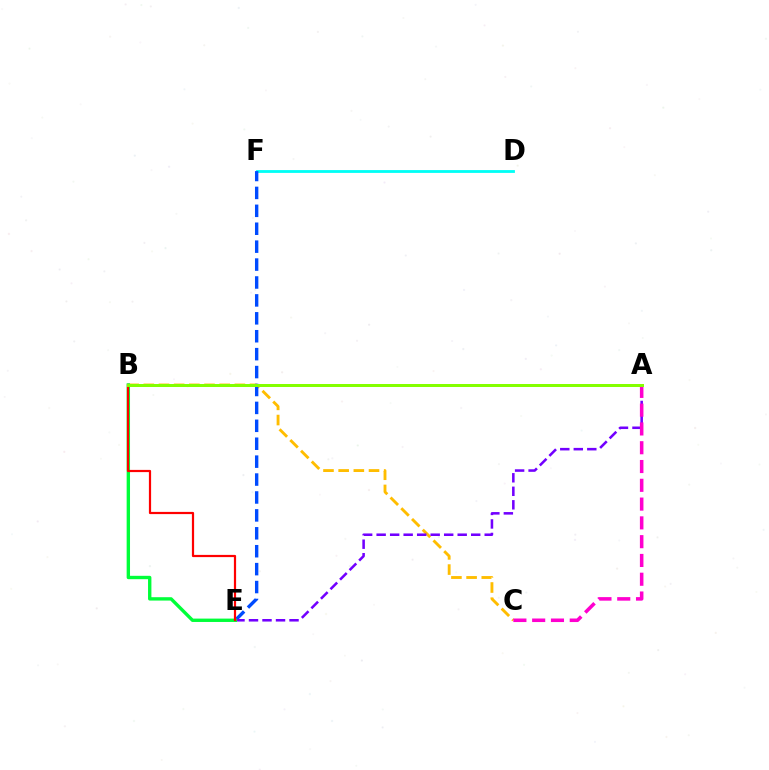{('B', 'C'): [{'color': '#ffbd00', 'line_style': 'dashed', 'thickness': 2.06}], ('D', 'F'): [{'color': '#00fff6', 'line_style': 'solid', 'thickness': 2.02}], ('E', 'F'): [{'color': '#004bff', 'line_style': 'dashed', 'thickness': 2.43}], ('A', 'E'): [{'color': '#7200ff', 'line_style': 'dashed', 'thickness': 1.84}], ('A', 'C'): [{'color': '#ff00cf', 'line_style': 'dashed', 'thickness': 2.55}], ('B', 'E'): [{'color': '#00ff39', 'line_style': 'solid', 'thickness': 2.43}, {'color': '#ff0000', 'line_style': 'solid', 'thickness': 1.59}], ('A', 'B'): [{'color': '#84ff00', 'line_style': 'solid', 'thickness': 2.15}]}